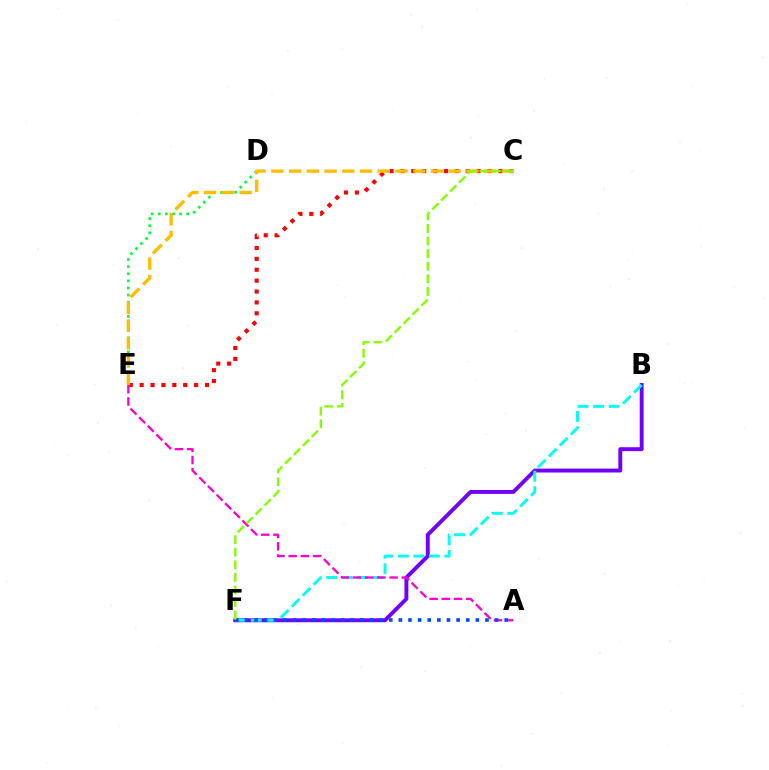{('B', 'F'): [{'color': '#7200ff', 'line_style': 'solid', 'thickness': 2.82}, {'color': '#00fff6', 'line_style': 'dashed', 'thickness': 2.11}], ('C', 'E'): [{'color': '#ff0000', 'line_style': 'dotted', 'thickness': 2.96}, {'color': '#ffbd00', 'line_style': 'dashed', 'thickness': 2.41}], ('D', 'E'): [{'color': '#00ff39', 'line_style': 'dotted', 'thickness': 1.93}], ('A', 'E'): [{'color': '#ff00cf', 'line_style': 'dashed', 'thickness': 1.66}], ('A', 'F'): [{'color': '#004bff', 'line_style': 'dotted', 'thickness': 2.61}], ('C', 'F'): [{'color': '#84ff00', 'line_style': 'dashed', 'thickness': 1.71}]}